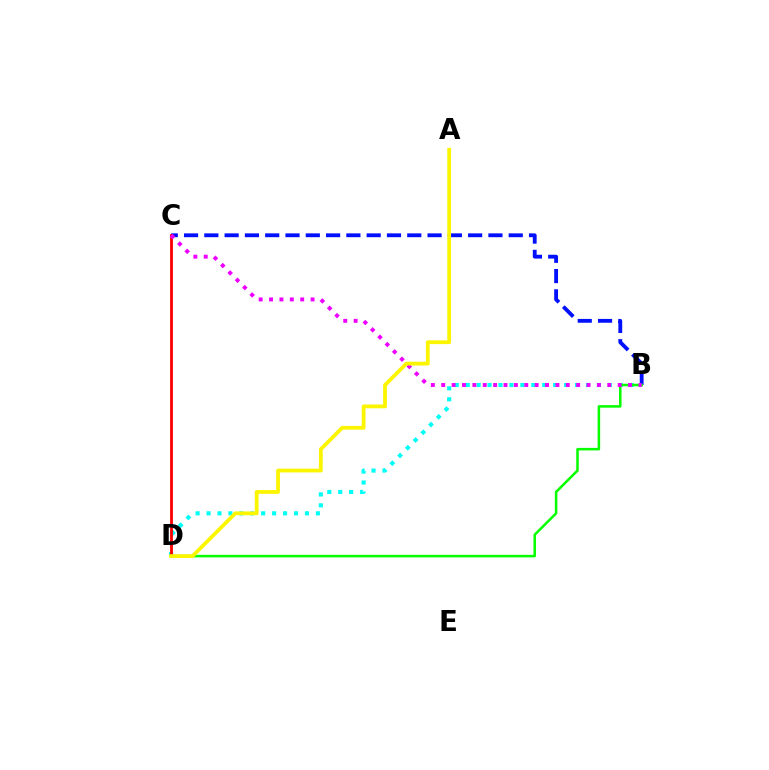{('B', 'D'): [{'color': '#00fff6', 'line_style': 'dotted', 'thickness': 2.97}, {'color': '#08ff00', 'line_style': 'solid', 'thickness': 1.83}], ('B', 'C'): [{'color': '#0010ff', 'line_style': 'dashed', 'thickness': 2.76}, {'color': '#ee00ff', 'line_style': 'dotted', 'thickness': 2.82}], ('C', 'D'): [{'color': '#ff0000', 'line_style': 'solid', 'thickness': 2.03}], ('A', 'D'): [{'color': '#fcf500', 'line_style': 'solid', 'thickness': 2.72}]}